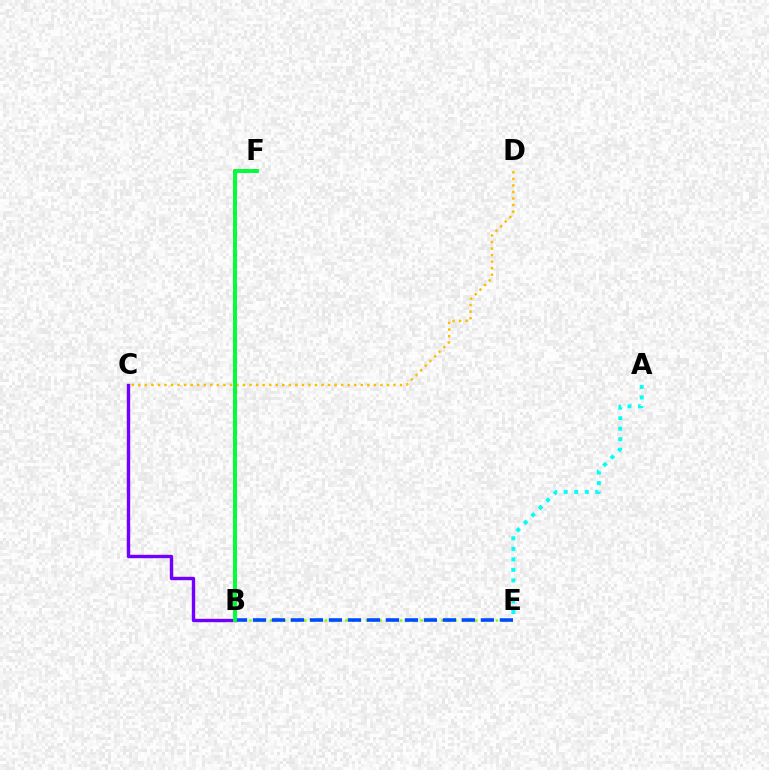{('A', 'E'): [{'color': '#00fff6', 'line_style': 'dotted', 'thickness': 2.86}], ('B', 'C'): [{'color': '#7200ff', 'line_style': 'solid', 'thickness': 2.44}], ('B', 'E'): [{'color': '#84ff00', 'line_style': 'dotted', 'thickness': 1.86}, {'color': '#004bff', 'line_style': 'dashed', 'thickness': 2.58}], ('B', 'F'): [{'color': '#ff00cf', 'line_style': 'dotted', 'thickness': 2.84}, {'color': '#ff0000', 'line_style': 'solid', 'thickness': 1.7}, {'color': '#00ff39', 'line_style': 'solid', 'thickness': 2.8}], ('C', 'D'): [{'color': '#ffbd00', 'line_style': 'dotted', 'thickness': 1.78}]}